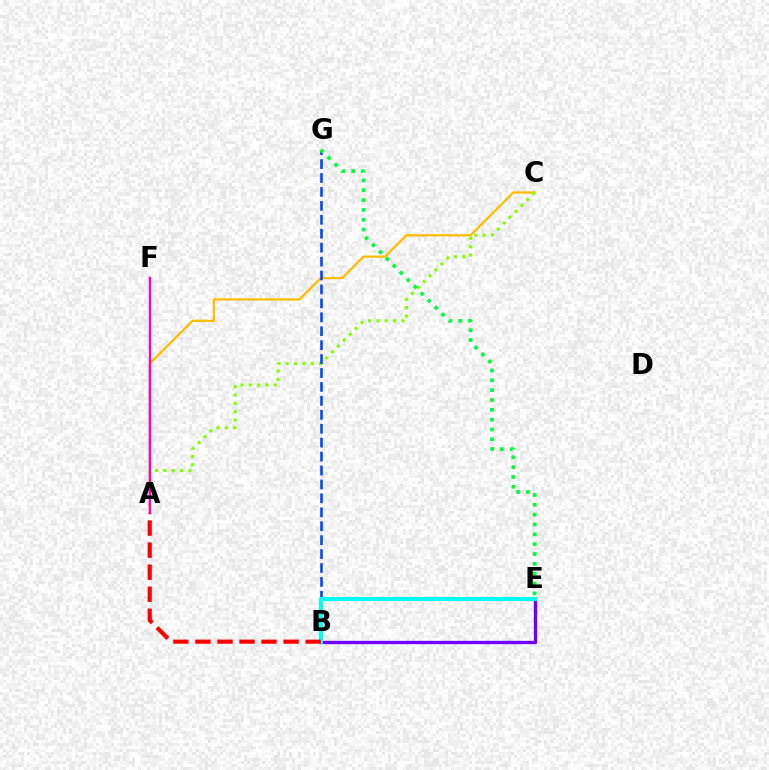{('A', 'C'): [{'color': '#ffbd00', 'line_style': 'solid', 'thickness': 1.63}, {'color': '#84ff00', 'line_style': 'dotted', 'thickness': 2.27}], ('B', 'G'): [{'color': '#004bff', 'line_style': 'dashed', 'thickness': 1.89}], ('B', 'E'): [{'color': '#7200ff', 'line_style': 'solid', 'thickness': 2.39}, {'color': '#00fff6', 'line_style': 'solid', 'thickness': 2.92}], ('E', 'G'): [{'color': '#00ff39', 'line_style': 'dotted', 'thickness': 2.67}], ('A', 'B'): [{'color': '#ff0000', 'line_style': 'dashed', 'thickness': 2.99}], ('A', 'F'): [{'color': '#ff00cf', 'line_style': 'solid', 'thickness': 1.71}]}